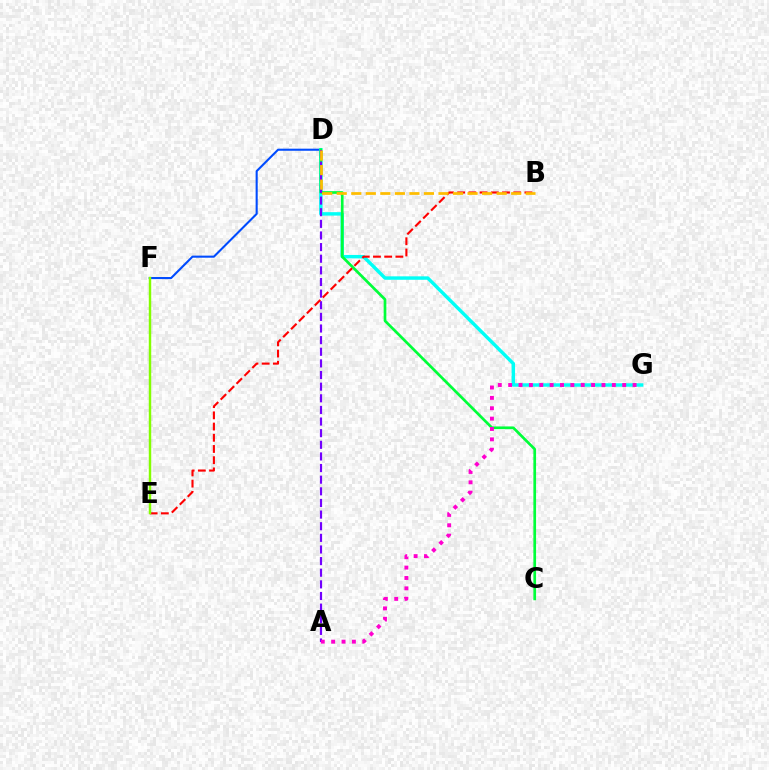{('D', 'F'): [{'color': '#004bff', 'line_style': 'solid', 'thickness': 1.51}], ('D', 'G'): [{'color': '#00fff6', 'line_style': 'solid', 'thickness': 2.47}], ('C', 'D'): [{'color': '#00ff39', 'line_style': 'solid', 'thickness': 1.94}], ('A', 'D'): [{'color': '#7200ff', 'line_style': 'dashed', 'thickness': 1.58}], ('A', 'G'): [{'color': '#ff00cf', 'line_style': 'dotted', 'thickness': 2.82}], ('B', 'E'): [{'color': '#ff0000', 'line_style': 'dashed', 'thickness': 1.52}], ('B', 'D'): [{'color': '#ffbd00', 'line_style': 'dashed', 'thickness': 1.98}], ('E', 'F'): [{'color': '#84ff00', 'line_style': 'solid', 'thickness': 1.76}]}